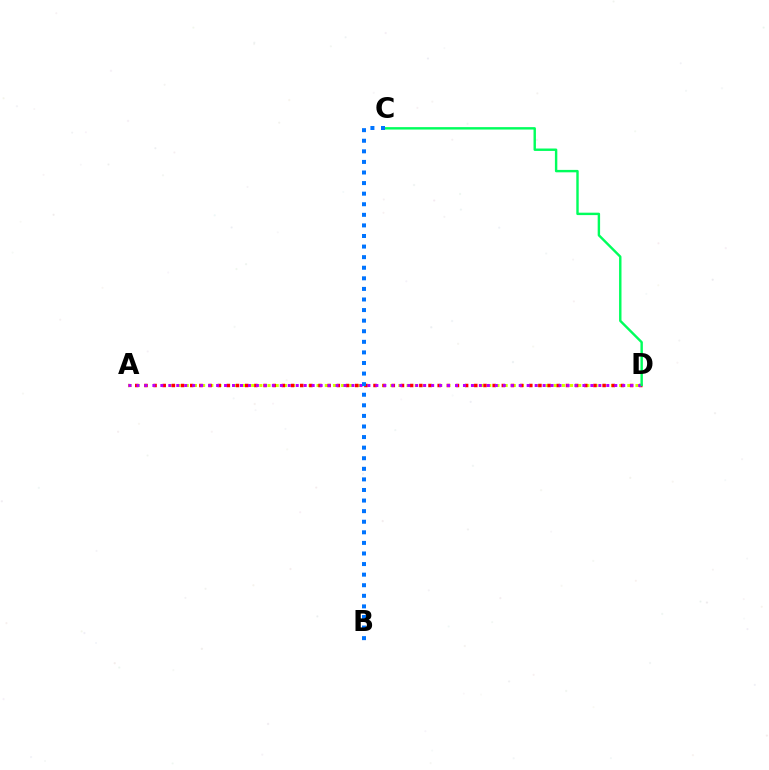{('A', 'D'): [{'color': '#d1ff00', 'line_style': 'dotted', 'thickness': 2.22}, {'color': '#ff0000', 'line_style': 'dotted', 'thickness': 2.49}, {'color': '#b900ff', 'line_style': 'dotted', 'thickness': 2.16}], ('C', 'D'): [{'color': '#00ff5c', 'line_style': 'solid', 'thickness': 1.74}], ('B', 'C'): [{'color': '#0074ff', 'line_style': 'dotted', 'thickness': 2.88}]}